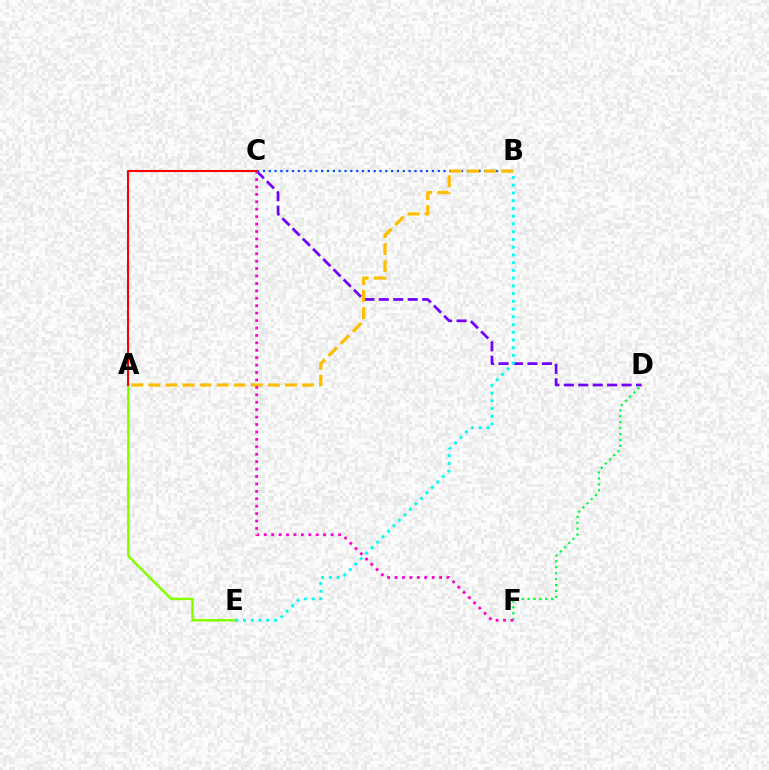{('C', 'D'): [{'color': '#7200ff', 'line_style': 'dashed', 'thickness': 1.96}], ('D', 'F'): [{'color': '#00ff39', 'line_style': 'dotted', 'thickness': 1.61}], ('B', 'C'): [{'color': '#004bff', 'line_style': 'dotted', 'thickness': 1.58}], ('A', 'B'): [{'color': '#ffbd00', 'line_style': 'dashed', 'thickness': 2.32}], ('A', 'E'): [{'color': '#84ff00', 'line_style': 'solid', 'thickness': 1.79}], ('C', 'F'): [{'color': '#ff00cf', 'line_style': 'dotted', 'thickness': 2.02}], ('A', 'C'): [{'color': '#ff0000', 'line_style': 'solid', 'thickness': 1.51}], ('B', 'E'): [{'color': '#00fff6', 'line_style': 'dotted', 'thickness': 2.1}]}